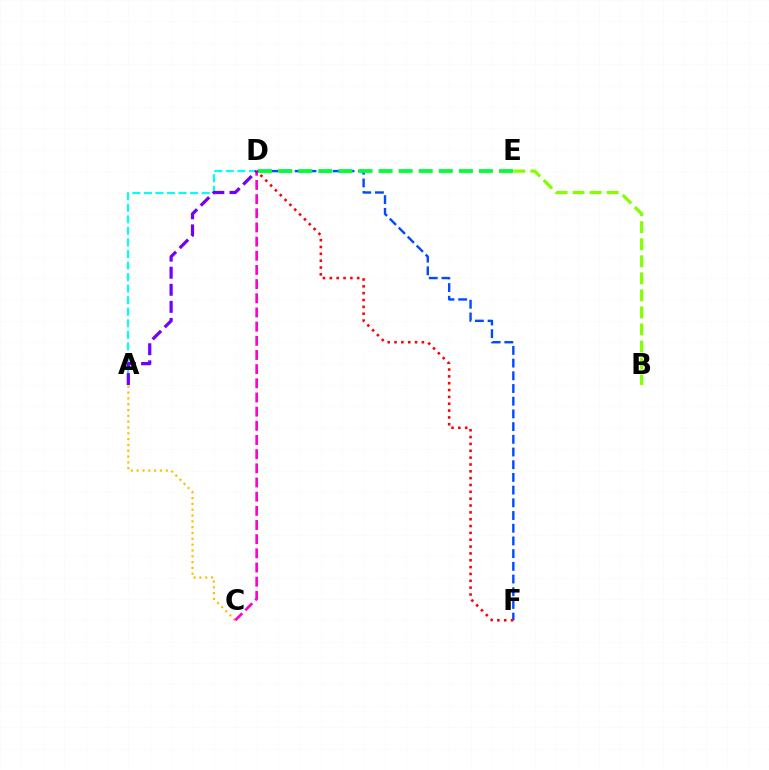{('D', 'F'): [{'color': '#004bff', 'line_style': 'dashed', 'thickness': 1.73}, {'color': '#ff0000', 'line_style': 'dotted', 'thickness': 1.86}], ('B', 'E'): [{'color': '#84ff00', 'line_style': 'dashed', 'thickness': 2.32}], ('A', 'C'): [{'color': '#ffbd00', 'line_style': 'dotted', 'thickness': 1.58}], ('A', 'D'): [{'color': '#00fff6', 'line_style': 'dashed', 'thickness': 1.57}, {'color': '#7200ff', 'line_style': 'dashed', 'thickness': 2.32}], ('D', 'E'): [{'color': '#00ff39', 'line_style': 'dashed', 'thickness': 2.73}], ('C', 'D'): [{'color': '#ff00cf', 'line_style': 'dashed', 'thickness': 1.92}]}